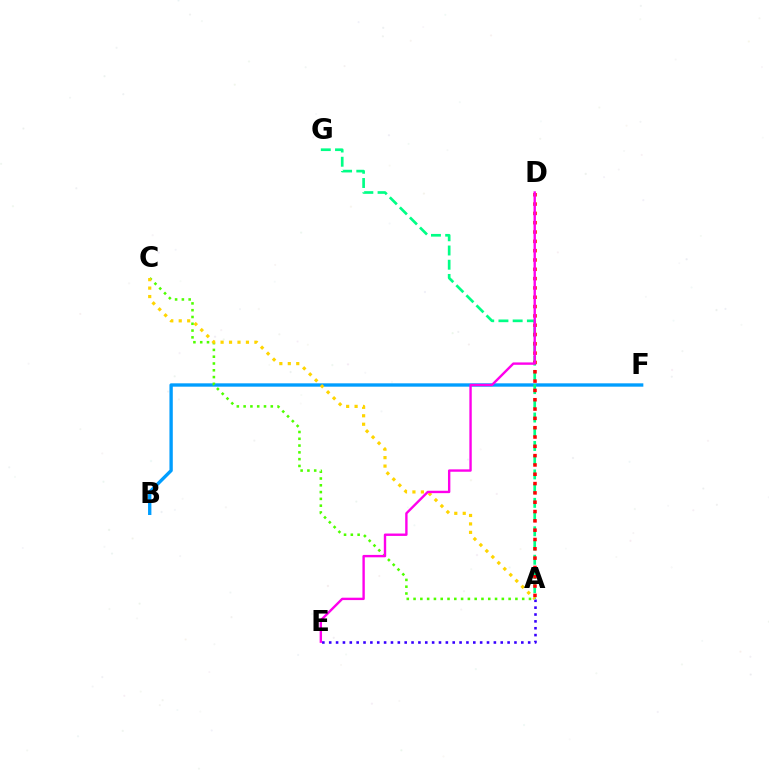{('B', 'F'): [{'color': '#009eff', 'line_style': 'solid', 'thickness': 2.41}], ('A', 'G'): [{'color': '#00ff86', 'line_style': 'dashed', 'thickness': 1.93}], ('A', 'C'): [{'color': '#4fff00', 'line_style': 'dotted', 'thickness': 1.84}, {'color': '#ffd500', 'line_style': 'dotted', 'thickness': 2.3}], ('A', 'E'): [{'color': '#3700ff', 'line_style': 'dotted', 'thickness': 1.86}], ('A', 'D'): [{'color': '#ff0000', 'line_style': 'dotted', 'thickness': 2.53}], ('D', 'E'): [{'color': '#ff00ed', 'line_style': 'solid', 'thickness': 1.72}]}